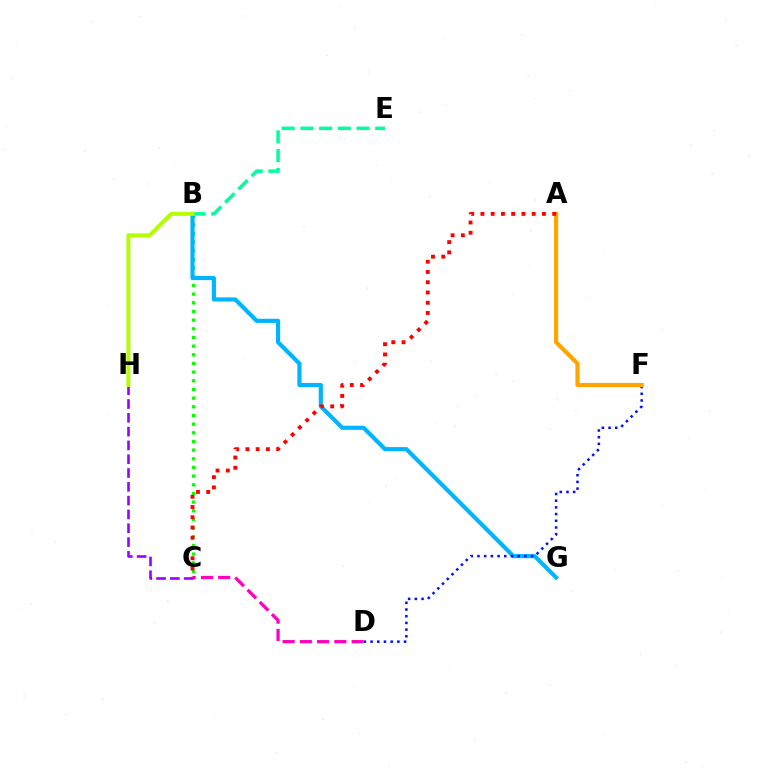{('B', 'C'): [{'color': '#08ff00', 'line_style': 'dotted', 'thickness': 2.35}], ('B', 'G'): [{'color': '#00b5ff', 'line_style': 'solid', 'thickness': 2.98}], ('B', 'E'): [{'color': '#00ff9d', 'line_style': 'dashed', 'thickness': 2.54}], ('D', 'F'): [{'color': '#0010ff', 'line_style': 'dotted', 'thickness': 1.82}], ('C', 'H'): [{'color': '#9b00ff', 'line_style': 'dashed', 'thickness': 1.88}], ('C', 'D'): [{'color': '#ff00bd', 'line_style': 'dashed', 'thickness': 2.34}], ('A', 'F'): [{'color': '#ffa500', 'line_style': 'solid', 'thickness': 3.0}], ('A', 'C'): [{'color': '#ff0000', 'line_style': 'dotted', 'thickness': 2.78}], ('B', 'H'): [{'color': '#b3ff00', 'line_style': 'solid', 'thickness': 2.81}]}